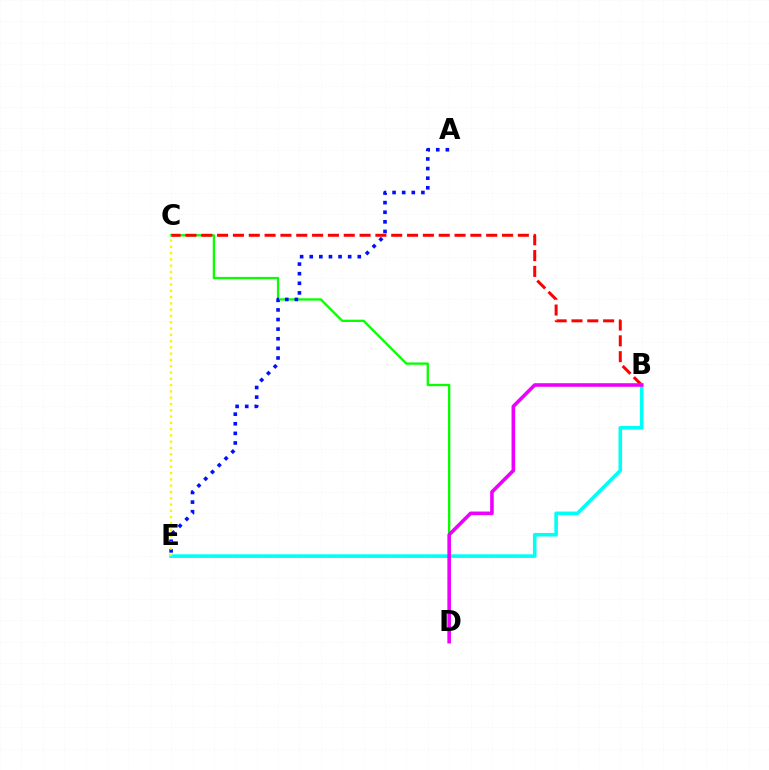{('C', 'D'): [{'color': '#08ff00', 'line_style': 'solid', 'thickness': 1.67}], ('A', 'E'): [{'color': '#0010ff', 'line_style': 'dotted', 'thickness': 2.61}], ('B', 'C'): [{'color': '#ff0000', 'line_style': 'dashed', 'thickness': 2.15}], ('B', 'E'): [{'color': '#00fff6', 'line_style': 'solid', 'thickness': 2.59}], ('B', 'D'): [{'color': '#ee00ff', 'line_style': 'solid', 'thickness': 2.59}], ('C', 'E'): [{'color': '#fcf500', 'line_style': 'dotted', 'thickness': 1.71}]}